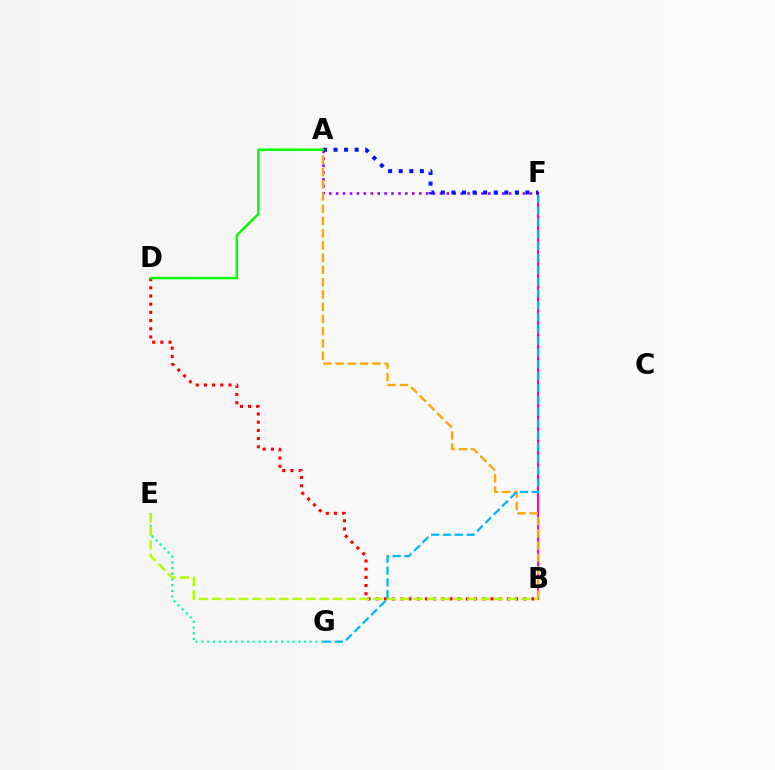{('B', 'F'): [{'color': '#ff00bd', 'line_style': 'solid', 'thickness': 1.53}], ('E', 'G'): [{'color': '#00ff9d', 'line_style': 'dotted', 'thickness': 1.55}], ('A', 'F'): [{'color': '#9b00ff', 'line_style': 'dotted', 'thickness': 1.88}, {'color': '#0010ff', 'line_style': 'dotted', 'thickness': 2.87}], ('B', 'D'): [{'color': '#ff0000', 'line_style': 'dotted', 'thickness': 2.23}], ('A', 'B'): [{'color': '#ffa500', 'line_style': 'dashed', 'thickness': 1.66}], ('B', 'E'): [{'color': '#b3ff00', 'line_style': 'dashed', 'thickness': 1.82}], ('F', 'G'): [{'color': '#00b5ff', 'line_style': 'dashed', 'thickness': 1.61}], ('A', 'D'): [{'color': '#08ff00', 'line_style': 'solid', 'thickness': 1.8}]}